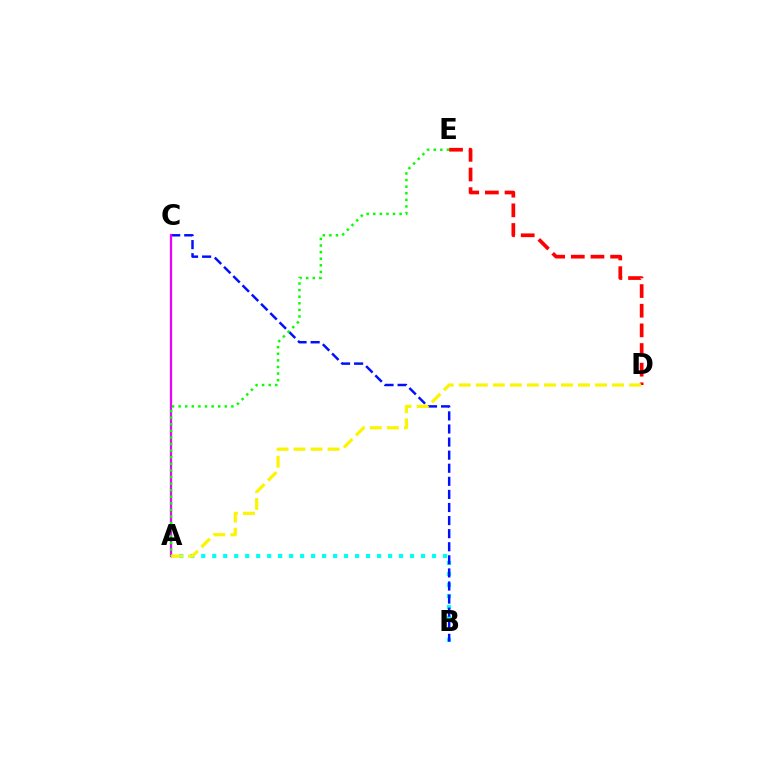{('A', 'B'): [{'color': '#00fff6', 'line_style': 'dotted', 'thickness': 2.99}], ('B', 'C'): [{'color': '#0010ff', 'line_style': 'dashed', 'thickness': 1.78}], ('A', 'C'): [{'color': '#ee00ff', 'line_style': 'solid', 'thickness': 1.63}], ('A', 'E'): [{'color': '#08ff00', 'line_style': 'dotted', 'thickness': 1.79}], ('D', 'E'): [{'color': '#ff0000', 'line_style': 'dashed', 'thickness': 2.67}], ('A', 'D'): [{'color': '#fcf500', 'line_style': 'dashed', 'thickness': 2.31}]}